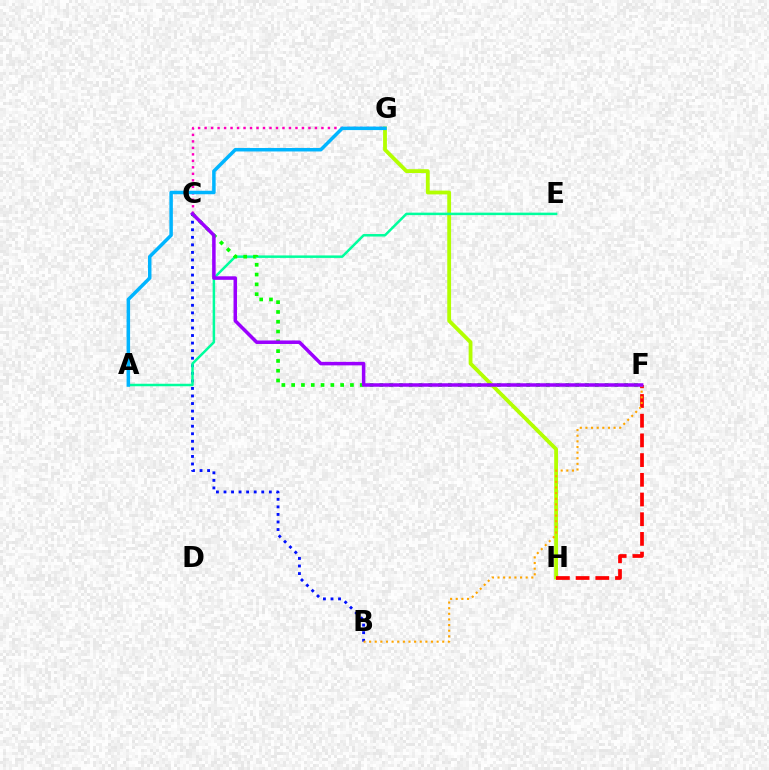{('B', 'C'): [{'color': '#0010ff', 'line_style': 'dotted', 'thickness': 2.05}], ('G', 'H'): [{'color': '#b3ff00', 'line_style': 'solid', 'thickness': 2.75}], ('A', 'E'): [{'color': '#00ff9d', 'line_style': 'solid', 'thickness': 1.8}], ('C', 'G'): [{'color': '#ff00bd', 'line_style': 'dotted', 'thickness': 1.76}], ('C', 'F'): [{'color': '#08ff00', 'line_style': 'dotted', 'thickness': 2.66}, {'color': '#9b00ff', 'line_style': 'solid', 'thickness': 2.53}], ('F', 'H'): [{'color': '#ff0000', 'line_style': 'dashed', 'thickness': 2.68}], ('B', 'F'): [{'color': '#ffa500', 'line_style': 'dotted', 'thickness': 1.53}], ('A', 'G'): [{'color': '#00b5ff', 'line_style': 'solid', 'thickness': 2.52}]}